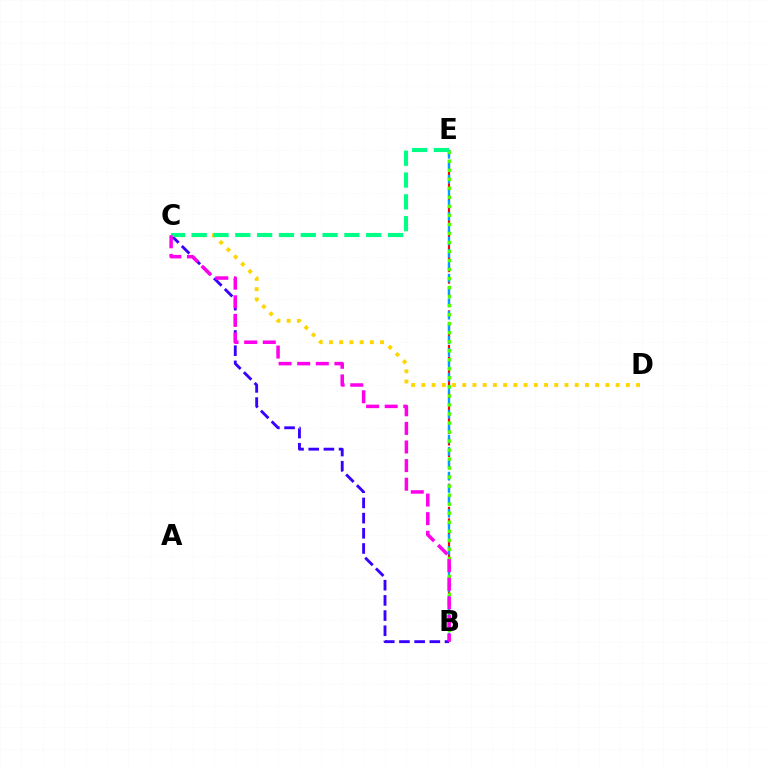{('B', 'E'): [{'color': '#ff0000', 'line_style': 'dashed', 'thickness': 1.57}, {'color': '#009eff', 'line_style': 'dashed', 'thickness': 1.68}, {'color': '#4fff00', 'line_style': 'dotted', 'thickness': 2.45}], ('C', 'D'): [{'color': '#ffd500', 'line_style': 'dotted', 'thickness': 2.78}], ('B', 'C'): [{'color': '#3700ff', 'line_style': 'dashed', 'thickness': 2.06}, {'color': '#ff00ed', 'line_style': 'dashed', 'thickness': 2.53}], ('C', 'E'): [{'color': '#00ff86', 'line_style': 'dashed', 'thickness': 2.96}]}